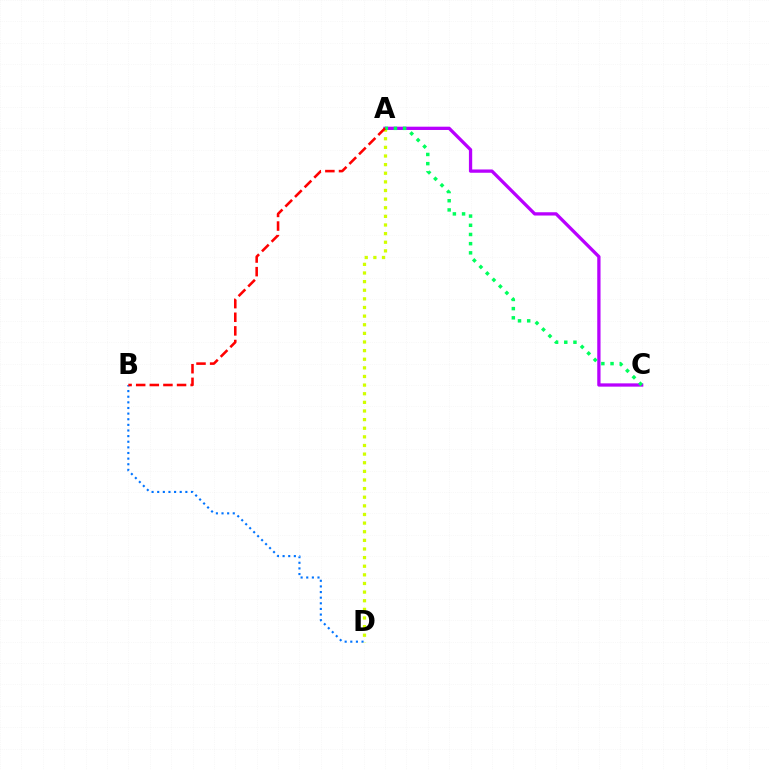{('B', 'D'): [{'color': '#0074ff', 'line_style': 'dotted', 'thickness': 1.53}], ('A', 'D'): [{'color': '#d1ff00', 'line_style': 'dotted', 'thickness': 2.34}], ('A', 'C'): [{'color': '#b900ff', 'line_style': 'solid', 'thickness': 2.36}, {'color': '#00ff5c', 'line_style': 'dotted', 'thickness': 2.5}], ('A', 'B'): [{'color': '#ff0000', 'line_style': 'dashed', 'thickness': 1.85}]}